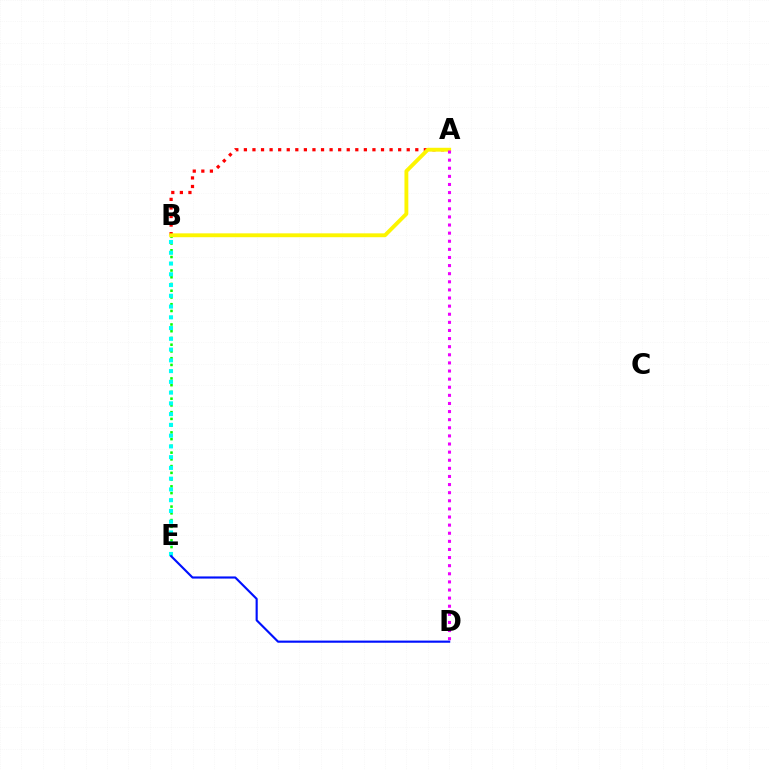{('B', 'E'): [{'color': '#08ff00', 'line_style': 'dotted', 'thickness': 1.83}, {'color': '#00fff6', 'line_style': 'dotted', 'thickness': 2.92}], ('A', 'B'): [{'color': '#ff0000', 'line_style': 'dotted', 'thickness': 2.33}, {'color': '#fcf500', 'line_style': 'solid', 'thickness': 2.78}], ('A', 'D'): [{'color': '#ee00ff', 'line_style': 'dotted', 'thickness': 2.2}], ('D', 'E'): [{'color': '#0010ff', 'line_style': 'solid', 'thickness': 1.54}]}